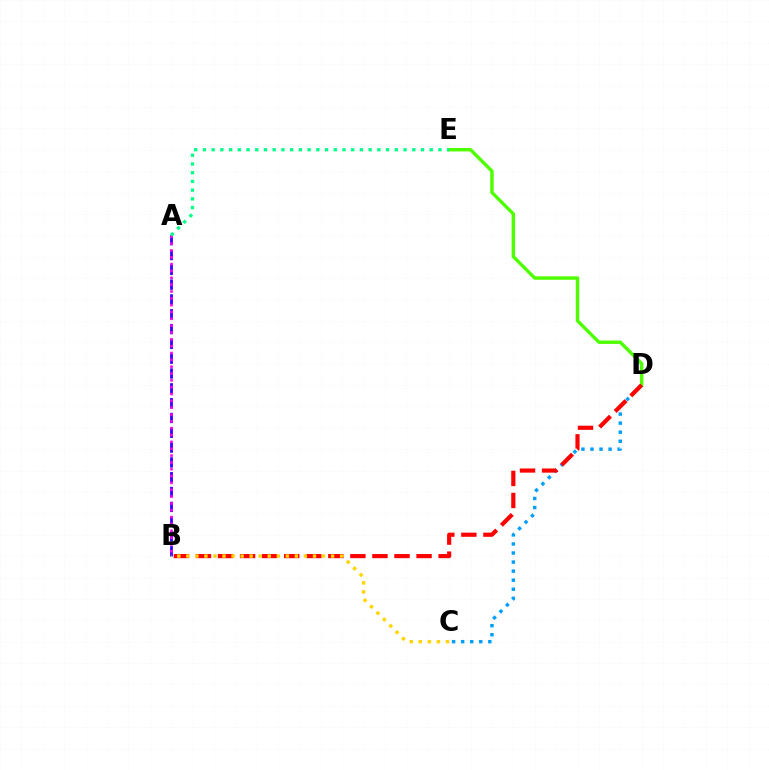{('A', 'B'): [{'color': '#3700ff', 'line_style': 'dashed', 'thickness': 2.01}, {'color': '#ff00ed', 'line_style': 'dotted', 'thickness': 1.86}], ('C', 'D'): [{'color': '#009eff', 'line_style': 'dotted', 'thickness': 2.46}], ('D', 'E'): [{'color': '#4fff00', 'line_style': 'solid', 'thickness': 2.46}], ('B', 'D'): [{'color': '#ff0000', 'line_style': 'dashed', 'thickness': 3.0}], ('B', 'C'): [{'color': '#ffd500', 'line_style': 'dotted', 'thickness': 2.46}], ('A', 'E'): [{'color': '#00ff86', 'line_style': 'dotted', 'thickness': 2.37}]}